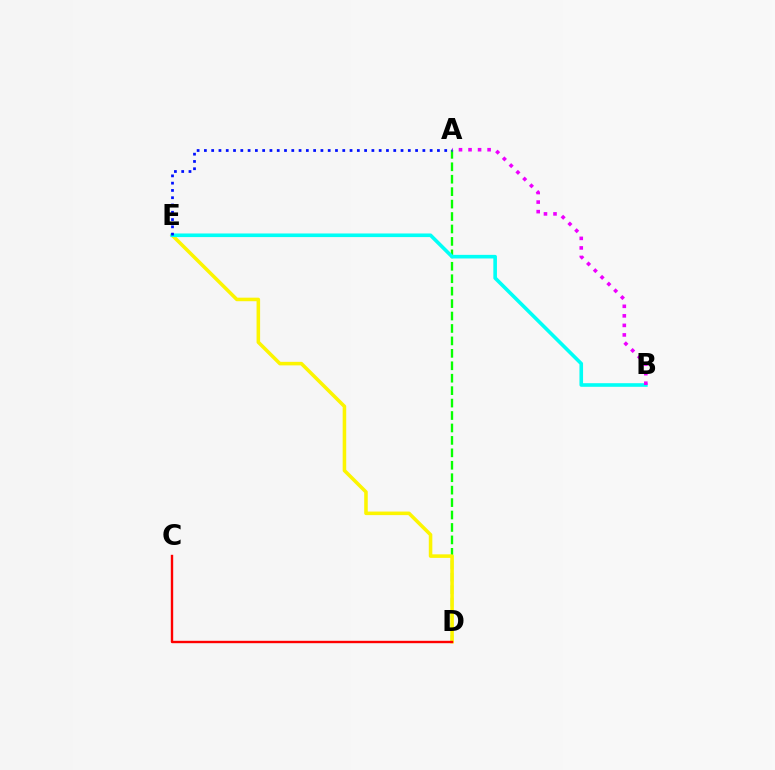{('A', 'D'): [{'color': '#08ff00', 'line_style': 'dashed', 'thickness': 1.69}], ('D', 'E'): [{'color': '#fcf500', 'line_style': 'solid', 'thickness': 2.55}], ('B', 'E'): [{'color': '#00fff6', 'line_style': 'solid', 'thickness': 2.6}], ('A', 'B'): [{'color': '#ee00ff', 'line_style': 'dotted', 'thickness': 2.59}], ('C', 'D'): [{'color': '#ff0000', 'line_style': 'solid', 'thickness': 1.71}], ('A', 'E'): [{'color': '#0010ff', 'line_style': 'dotted', 'thickness': 1.98}]}